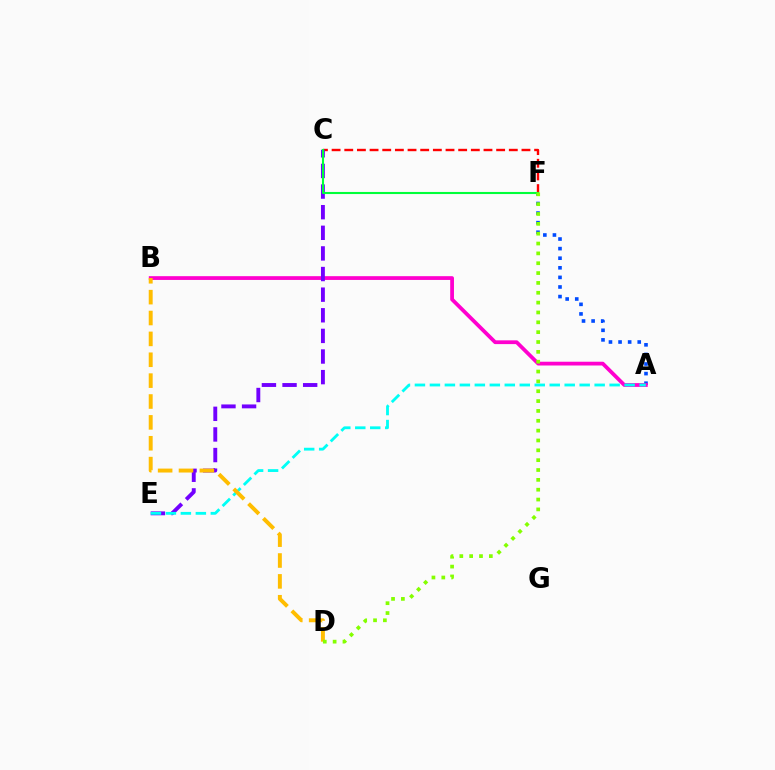{('A', 'F'): [{'color': '#004bff', 'line_style': 'dotted', 'thickness': 2.61}], ('A', 'B'): [{'color': '#ff00cf', 'line_style': 'solid', 'thickness': 2.72}], ('C', 'F'): [{'color': '#ff0000', 'line_style': 'dashed', 'thickness': 1.72}, {'color': '#00ff39', 'line_style': 'solid', 'thickness': 1.51}], ('C', 'E'): [{'color': '#7200ff', 'line_style': 'dashed', 'thickness': 2.8}], ('A', 'E'): [{'color': '#00fff6', 'line_style': 'dashed', 'thickness': 2.03}], ('B', 'D'): [{'color': '#ffbd00', 'line_style': 'dashed', 'thickness': 2.84}], ('D', 'F'): [{'color': '#84ff00', 'line_style': 'dotted', 'thickness': 2.68}]}